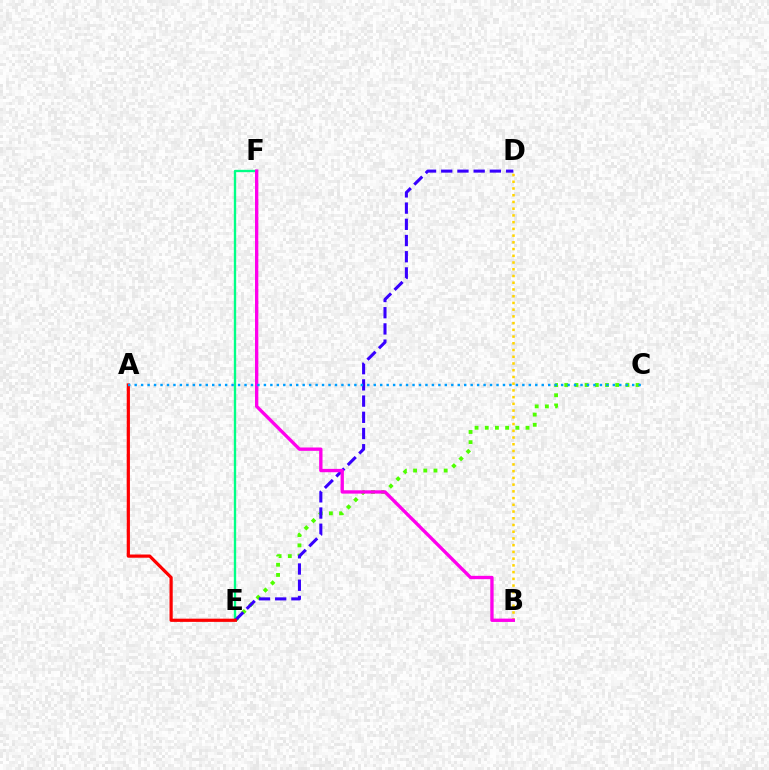{('C', 'E'): [{'color': '#4fff00', 'line_style': 'dotted', 'thickness': 2.77}], ('B', 'D'): [{'color': '#ffd500', 'line_style': 'dotted', 'thickness': 1.83}], ('E', 'F'): [{'color': '#00ff86', 'line_style': 'solid', 'thickness': 1.7}], ('D', 'E'): [{'color': '#3700ff', 'line_style': 'dashed', 'thickness': 2.2}], ('A', 'E'): [{'color': '#ff0000', 'line_style': 'solid', 'thickness': 2.31}], ('B', 'F'): [{'color': '#ff00ed', 'line_style': 'solid', 'thickness': 2.41}], ('A', 'C'): [{'color': '#009eff', 'line_style': 'dotted', 'thickness': 1.76}]}